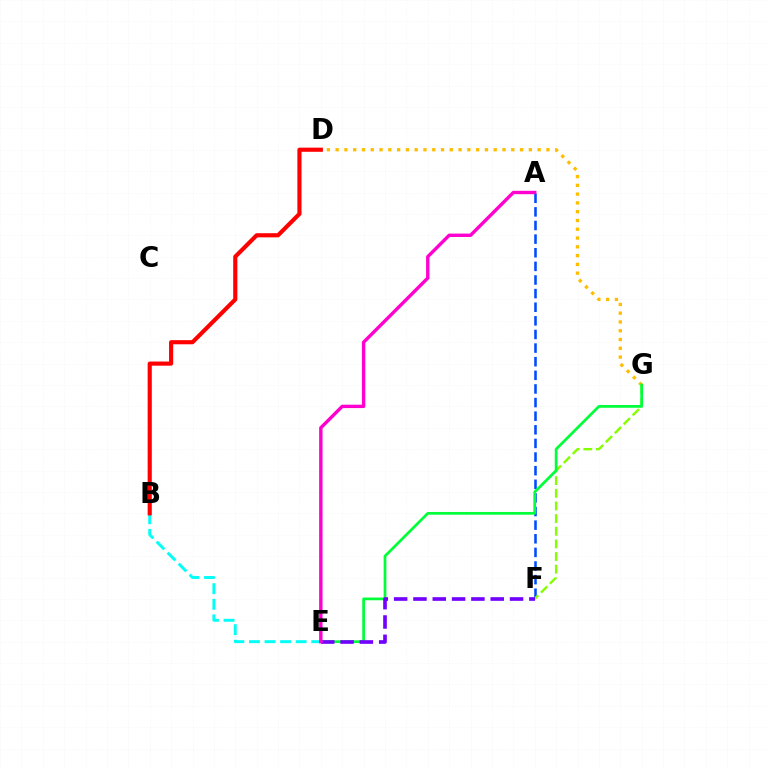{('D', 'G'): [{'color': '#ffbd00', 'line_style': 'dotted', 'thickness': 2.39}], ('A', 'F'): [{'color': '#004bff', 'line_style': 'dashed', 'thickness': 1.85}], ('F', 'G'): [{'color': '#84ff00', 'line_style': 'dashed', 'thickness': 1.72}], ('E', 'G'): [{'color': '#00ff39', 'line_style': 'solid', 'thickness': 1.97}], ('B', 'E'): [{'color': '#00fff6', 'line_style': 'dashed', 'thickness': 2.12}], ('E', 'F'): [{'color': '#7200ff', 'line_style': 'dashed', 'thickness': 2.62}], ('B', 'D'): [{'color': '#ff0000', 'line_style': 'solid', 'thickness': 2.98}], ('A', 'E'): [{'color': '#ff00cf', 'line_style': 'solid', 'thickness': 2.44}]}